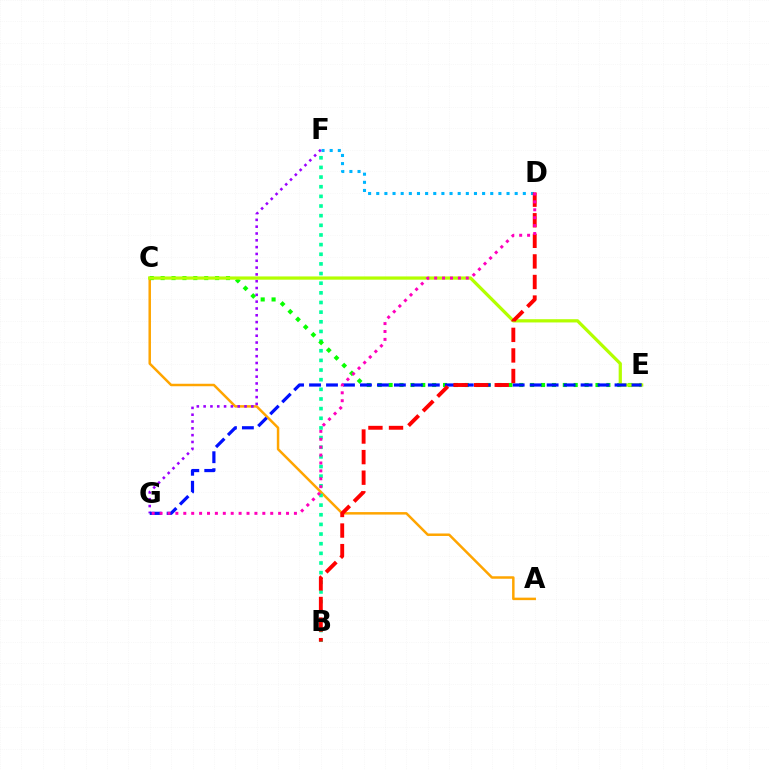{('A', 'C'): [{'color': '#ffa500', 'line_style': 'solid', 'thickness': 1.79}], ('B', 'F'): [{'color': '#00ff9d', 'line_style': 'dotted', 'thickness': 2.62}], ('C', 'E'): [{'color': '#08ff00', 'line_style': 'dotted', 'thickness': 2.96}, {'color': '#b3ff00', 'line_style': 'solid', 'thickness': 2.33}], ('F', 'G'): [{'color': '#9b00ff', 'line_style': 'dotted', 'thickness': 1.85}], ('E', 'G'): [{'color': '#0010ff', 'line_style': 'dashed', 'thickness': 2.31}], ('D', 'F'): [{'color': '#00b5ff', 'line_style': 'dotted', 'thickness': 2.21}], ('B', 'D'): [{'color': '#ff0000', 'line_style': 'dashed', 'thickness': 2.8}], ('D', 'G'): [{'color': '#ff00bd', 'line_style': 'dotted', 'thickness': 2.15}]}